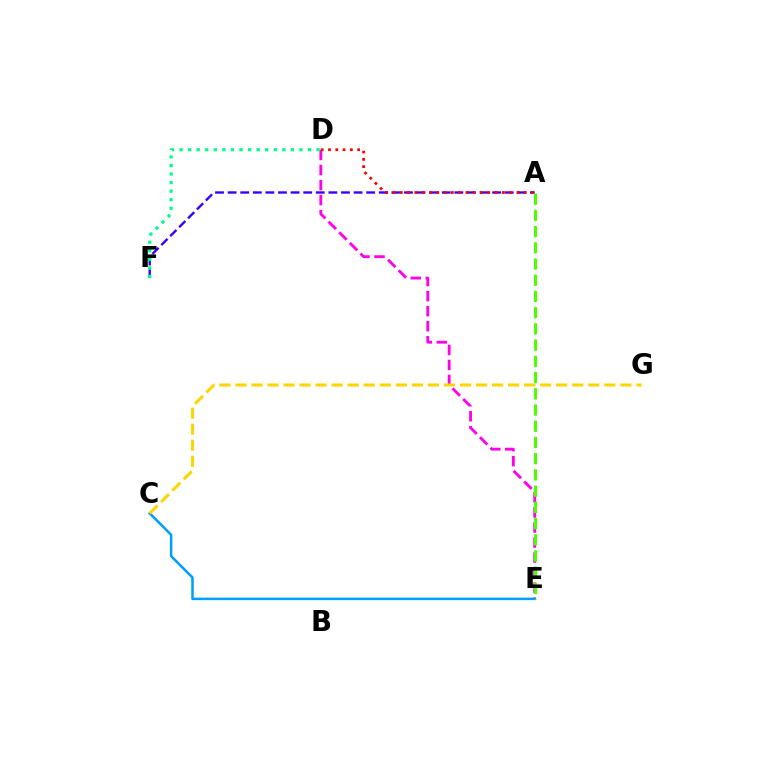{('D', 'E'): [{'color': '#ff00ed', 'line_style': 'dashed', 'thickness': 2.04}], ('C', 'E'): [{'color': '#009eff', 'line_style': 'solid', 'thickness': 1.81}], ('A', 'F'): [{'color': '#3700ff', 'line_style': 'dashed', 'thickness': 1.71}], ('A', 'D'): [{'color': '#ff0000', 'line_style': 'dotted', 'thickness': 1.98}], ('A', 'E'): [{'color': '#4fff00', 'line_style': 'dashed', 'thickness': 2.2}], ('D', 'F'): [{'color': '#00ff86', 'line_style': 'dotted', 'thickness': 2.33}], ('C', 'G'): [{'color': '#ffd500', 'line_style': 'dashed', 'thickness': 2.18}]}